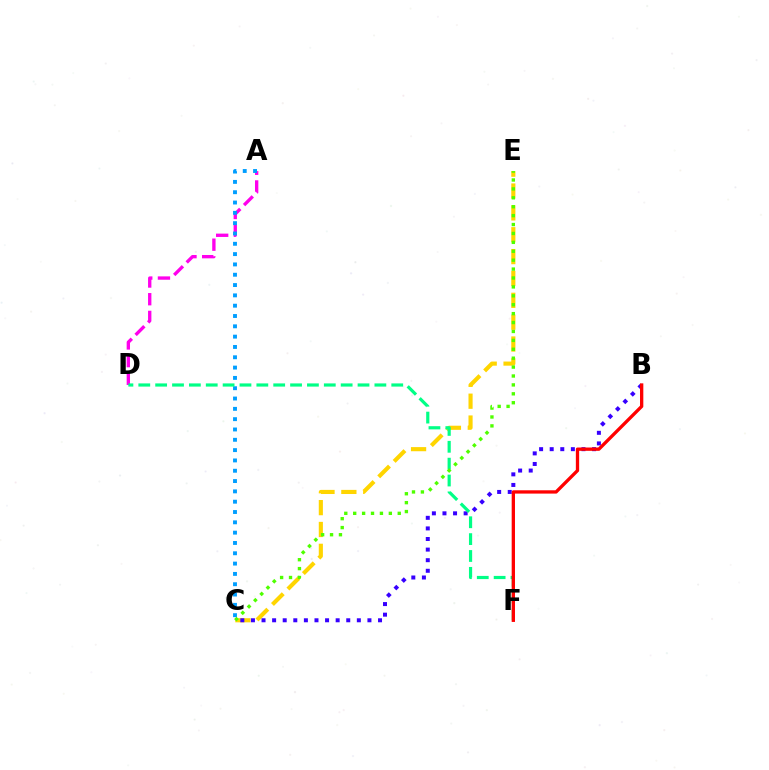{('C', 'E'): [{'color': '#ffd500', 'line_style': 'dashed', 'thickness': 2.97}, {'color': '#4fff00', 'line_style': 'dotted', 'thickness': 2.42}], ('B', 'C'): [{'color': '#3700ff', 'line_style': 'dotted', 'thickness': 2.88}], ('A', 'D'): [{'color': '#ff00ed', 'line_style': 'dashed', 'thickness': 2.4}], ('A', 'C'): [{'color': '#009eff', 'line_style': 'dotted', 'thickness': 2.8}], ('D', 'F'): [{'color': '#00ff86', 'line_style': 'dashed', 'thickness': 2.29}], ('B', 'F'): [{'color': '#ff0000', 'line_style': 'solid', 'thickness': 2.38}]}